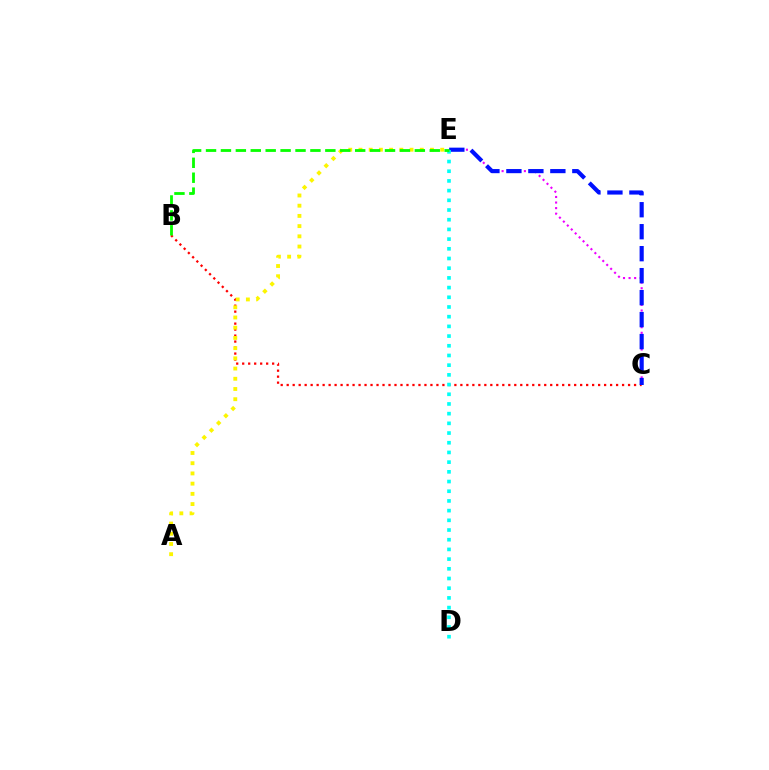{('B', 'C'): [{'color': '#ff0000', 'line_style': 'dotted', 'thickness': 1.63}], ('C', 'E'): [{'color': '#ee00ff', 'line_style': 'dotted', 'thickness': 1.51}, {'color': '#0010ff', 'line_style': 'dashed', 'thickness': 2.99}], ('A', 'E'): [{'color': '#fcf500', 'line_style': 'dotted', 'thickness': 2.78}], ('D', 'E'): [{'color': '#00fff6', 'line_style': 'dotted', 'thickness': 2.63}], ('B', 'E'): [{'color': '#08ff00', 'line_style': 'dashed', 'thickness': 2.03}]}